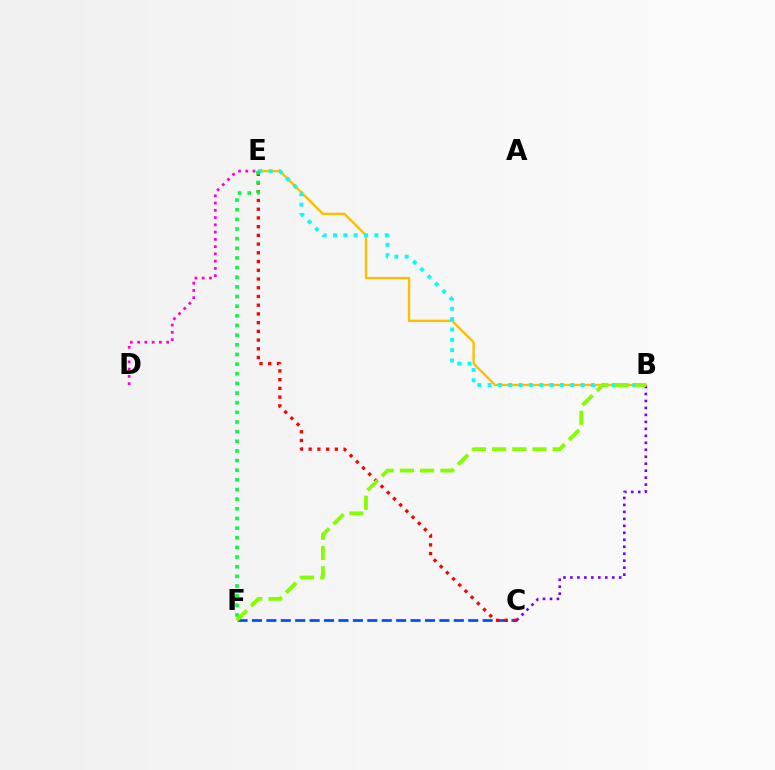{('C', 'F'): [{'color': '#004bff', 'line_style': 'dashed', 'thickness': 1.96}], ('B', 'C'): [{'color': '#7200ff', 'line_style': 'dotted', 'thickness': 1.89}], ('D', 'E'): [{'color': '#ff00cf', 'line_style': 'dotted', 'thickness': 1.97}], ('B', 'E'): [{'color': '#ffbd00', 'line_style': 'solid', 'thickness': 1.71}, {'color': '#00fff6', 'line_style': 'dotted', 'thickness': 2.81}], ('C', 'E'): [{'color': '#ff0000', 'line_style': 'dotted', 'thickness': 2.37}], ('E', 'F'): [{'color': '#00ff39', 'line_style': 'dotted', 'thickness': 2.62}], ('B', 'F'): [{'color': '#84ff00', 'line_style': 'dashed', 'thickness': 2.74}]}